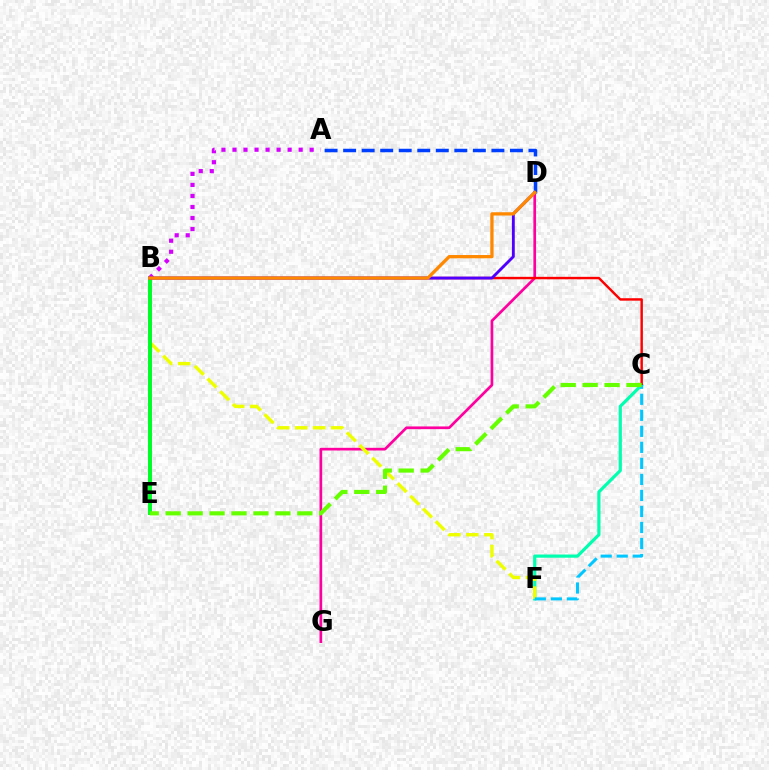{('C', 'F'): [{'color': '#00ffaf', 'line_style': 'solid', 'thickness': 2.3}, {'color': '#00c7ff', 'line_style': 'dashed', 'thickness': 2.18}], ('D', 'G'): [{'color': '#ff00a0', 'line_style': 'solid', 'thickness': 1.94}], ('B', 'F'): [{'color': '#eeff00', 'line_style': 'dashed', 'thickness': 2.44}], ('B', 'E'): [{'color': '#00ff27', 'line_style': 'solid', 'thickness': 2.86}], ('B', 'C'): [{'color': '#ff0000', 'line_style': 'solid', 'thickness': 1.76}], ('A', 'B'): [{'color': '#d600ff', 'line_style': 'dotted', 'thickness': 3.0}], ('B', 'D'): [{'color': '#4f00ff', 'line_style': 'solid', 'thickness': 2.07}, {'color': '#ff8800', 'line_style': 'solid', 'thickness': 2.36}], ('A', 'D'): [{'color': '#003fff', 'line_style': 'dashed', 'thickness': 2.52}], ('C', 'E'): [{'color': '#66ff00', 'line_style': 'dashed', 'thickness': 2.98}]}